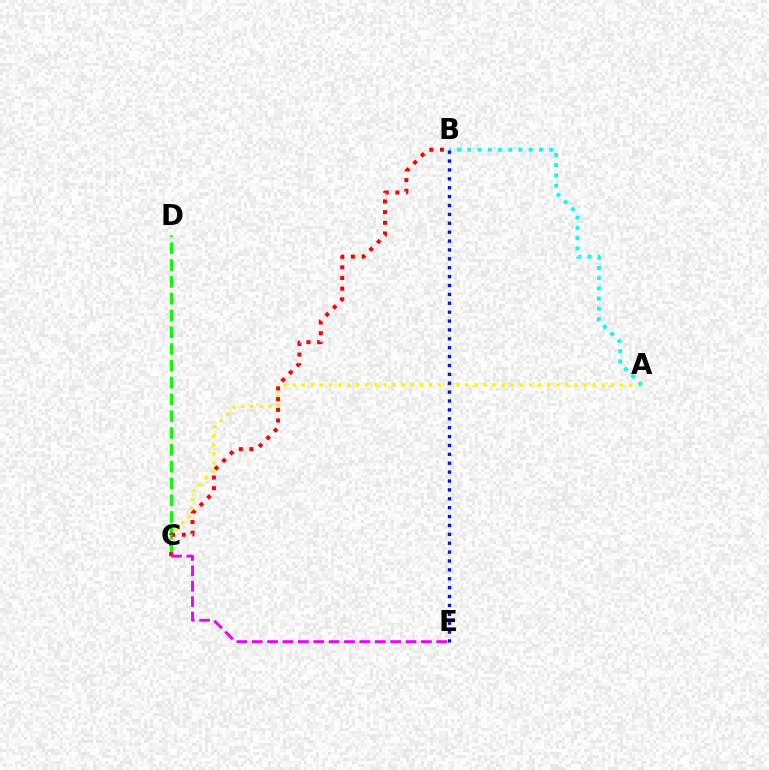{('A', 'C'): [{'color': '#fcf500', 'line_style': 'dotted', 'thickness': 2.47}], ('C', 'D'): [{'color': '#08ff00', 'line_style': 'dashed', 'thickness': 2.28}], ('B', 'C'): [{'color': '#ff0000', 'line_style': 'dotted', 'thickness': 2.9}], ('A', 'B'): [{'color': '#00fff6', 'line_style': 'dotted', 'thickness': 2.78}], ('C', 'E'): [{'color': '#ee00ff', 'line_style': 'dashed', 'thickness': 2.09}], ('B', 'E'): [{'color': '#0010ff', 'line_style': 'dotted', 'thickness': 2.41}]}